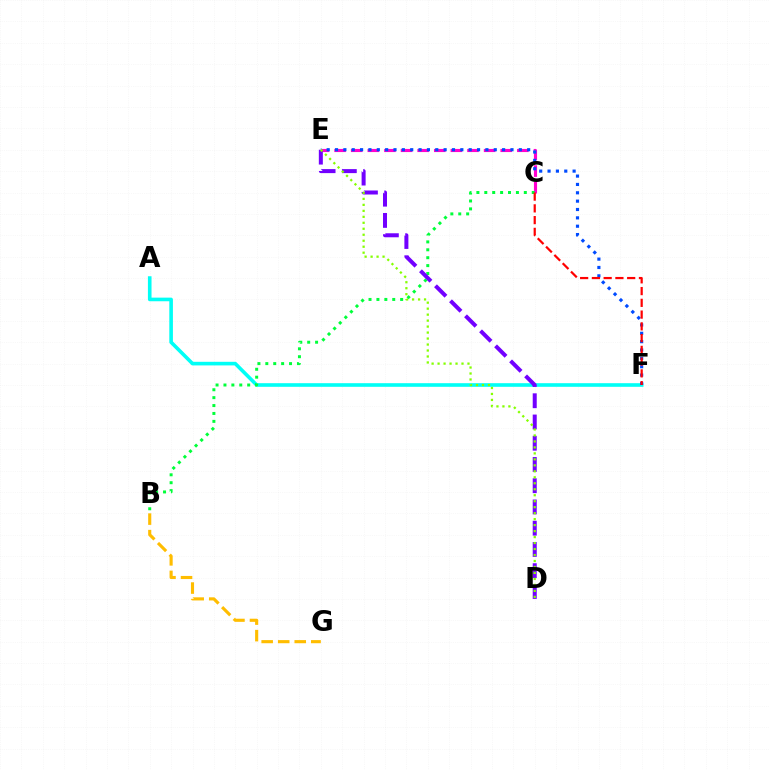{('A', 'F'): [{'color': '#00fff6', 'line_style': 'solid', 'thickness': 2.6}], ('C', 'E'): [{'color': '#ff00cf', 'line_style': 'dashed', 'thickness': 2.26}], ('E', 'F'): [{'color': '#004bff', 'line_style': 'dotted', 'thickness': 2.27}], ('B', 'C'): [{'color': '#00ff39', 'line_style': 'dotted', 'thickness': 2.15}], ('D', 'E'): [{'color': '#7200ff', 'line_style': 'dashed', 'thickness': 2.89}, {'color': '#84ff00', 'line_style': 'dotted', 'thickness': 1.62}], ('C', 'F'): [{'color': '#ff0000', 'line_style': 'dashed', 'thickness': 1.6}], ('B', 'G'): [{'color': '#ffbd00', 'line_style': 'dashed', 'thickness': 2.25}]}